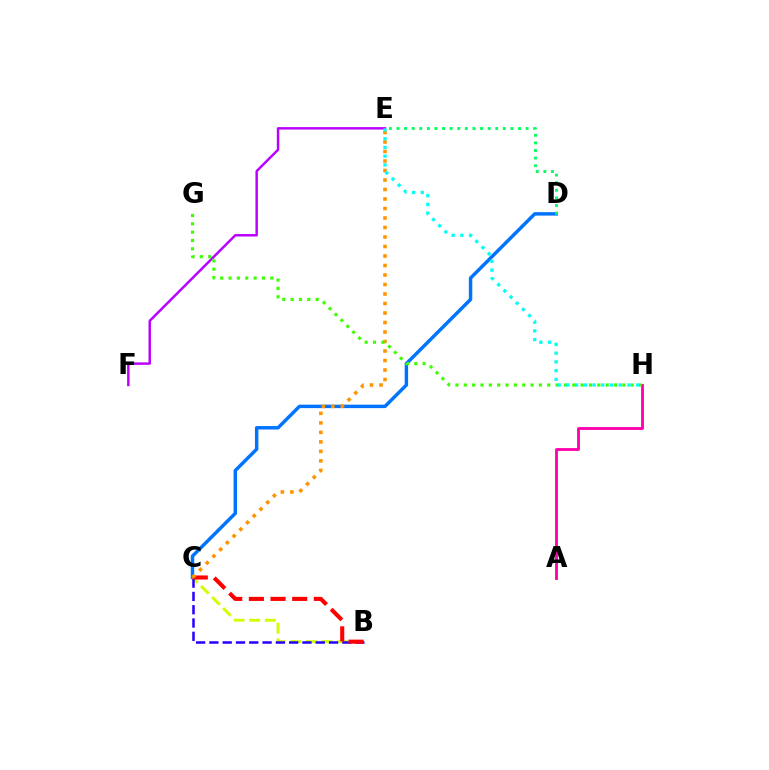{('C', 'D'): [{'color': '#0074ff', 'line_style': 'solid', 'thickness': 2.48}], ('B', 'C'): [{'color': '#d1ff00', 'line_style': 'dashed', 'thickness': 2.12}, {'color': '#2500ff', 'line_style': 'dashed', 'thickness': 1.81}, {'color': '#ff0000', 'line_style': 'dashed', 'thickness': 2.94}], ('E', 'F'): [{'color': '#b900ff', 'line_style': 'solid', 'thickness': 1.77}], ('C', 'E'): [{'color': '#ff9400', 'line_style': 'dotted', 'thickness': 2.58}], ('A', 'H'): [{'color': '#ff00ac', 'line_style': 'solid', 'thickness': 2.04}], ('G', 'H'): [{'color': '#3dff00', 'line_style': 'dotted', 'thickness': 2.27}], ('D', 'E'): [{'color': '#00ff5c', 'line_style': 'dotted', 'thickness': 2.06}], ('E', 'H'): [{'color': '#00fff6', 'line_style': 'dotted', 'thickness': 2.37}]}